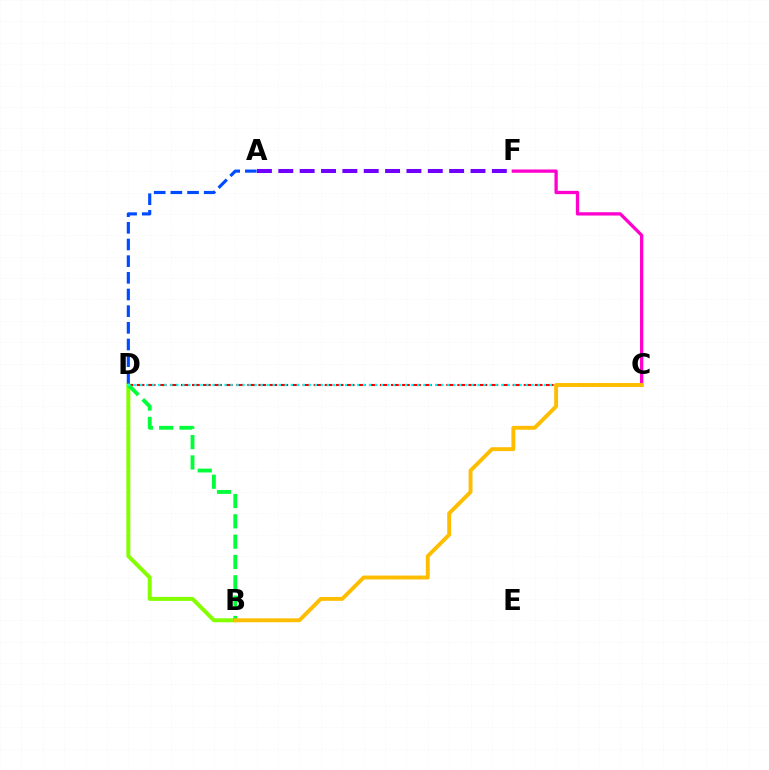{('B', 'D'): [{'color': '#84ff00', 'line_style': 'solid', 'thickness': 2.86}, {'color': '#00ff39', 'line_style': 'dashed', 'thickness': 2.76}], ('C', 'F'): [{'color': '#ff00cf', 'line_style': 'solid', 'thickness': 2.37}], ('A', 'D'): [{'color': '#004bff', 'line_style': 'dashed', 'thickness': 2.26}], ('C', 'D'): [{'color': '#ff0000', 'line_style': 'dashed', 'thickness': 1.5}, {'color': '#00fff6', 'line_style': 'dotted', 'thickness': 1.64}], ('B', 'C'): [{'color': '#ffbd00', 'line_style': 'solid', 'thickness': 2.8}], ('A', 'F'): [{'color': '#7200ff', 'line_style': 'dashed', 'thickness': 2.9}]}